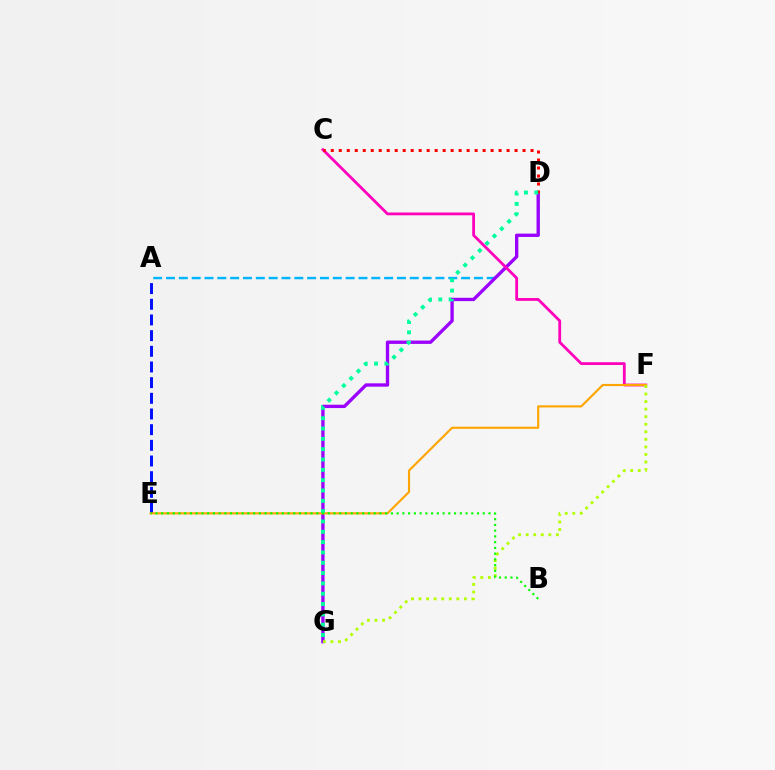{('A', 'D'): [{'color': '#00b5ff', 'line_style': 'dashed', 'thickness': 1.74}], ('D', 'G'): [{'color': '#9b00ff', 'line_style': 'solid', 'thickness': 2.4}, {'color': '#00ff9d', 'line_style': 'dotted', 'thickness': 2.81}], ('A', 'E'): [{'color': '#0010ff', 'line_style': 'dashed', 'thickness': 2.13}], ('C', 'F'): [{'color': '#ff00bd', 'line_style': 'solid', 'thickness': 2.02}], ('E', 'F'): [{'color': '#ffa500', 'line_style': 'solid', 'thickness': 1.54}], ('C', 'D'): [{'color': '#ff0000', 'line_style': 'dotted', 'thickness': 2.17}], ('F', 'G'): [{'color': '#b3ff00', 'line_style': 'dotted', 'thickness': 2.05}], ('B', 'E'): [{'color': '#08ff00', 'line_style': 'dotted', 'thickness': 1.56}]}